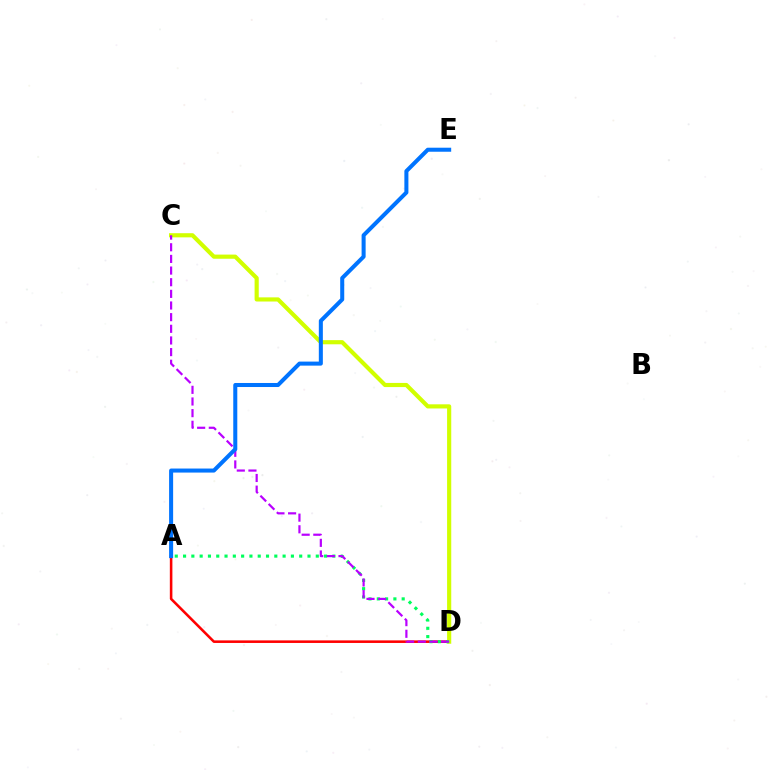{('A', 'D'): [{'color': '#ff0000', 'line_style': 'solid', 'thickness': 1.85}, {'color': '#00ff5c', 'line_style': 'dotted', 'thickness': 2.25}], ('C', 'D'): [{'color': '#d1ff00', 'line_style': 'solid', 'thickness': 2.99}, {'color': '#b900ff', 'line_style': 'dashed', 'thickness': 1.58}], ('A', 'E'): [{'color': '#0074ff', 'line_style': 'solid', 'thickness': 2.9}]}